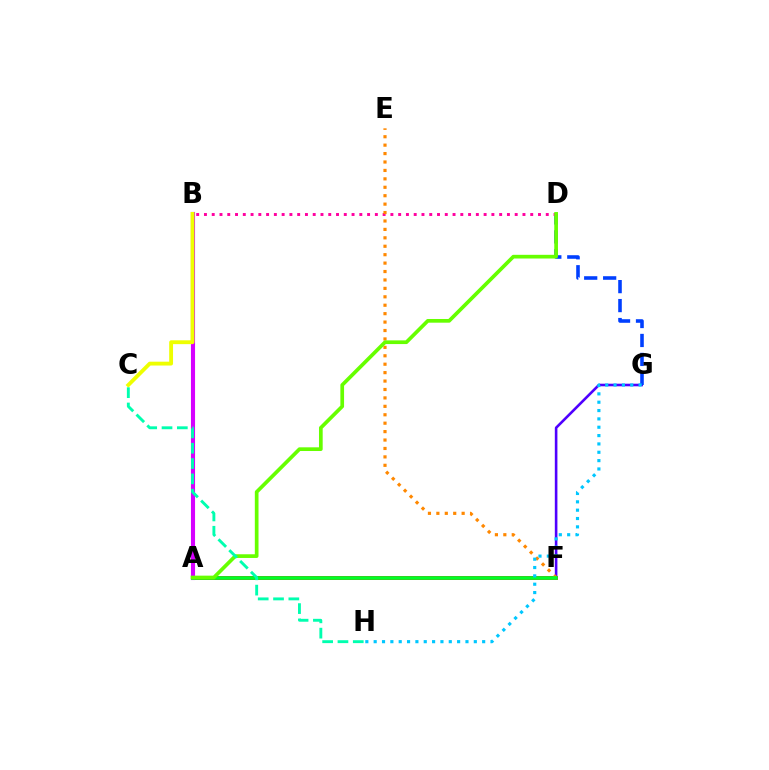{('F', 'G'): [{'color': '#4f00ff', 'line_style': 'solid', 'thickness': 1.87}], ('D', 'G'): [{'color': '#003fff', 'line_style': 'dashed', 'thickness': 2.58}], ('B', 'D'): [{'color': '#ff00a0', 'line_style': 'dotted', 'thickness': 2.11}], ('A', 'F'): [{'color': '#ff0000', 'line_style': 'solid', 'thickness': 2.73}, {'color': '#00ff27', 'line_style': 'solid', 'thickness': 2.61}], ('E', 'F'): [{'color': '#ff8800', 'line_style': 'dotted', 'thickness': 2.29}], ('A', 'B'): [{'color': '#d600ff', 'line_style': 'solid', 'thickness': 2.95}], ('A', 'D'): [{'color': '#66ff00', 'line_style': 'solid', 'thickness': 2.66}], ('G', 'H'): [{'color': '#00c7ff', 'line_style': 'dotted', 'thickness': 2.27}], ('B', 'C'): [{'color': '#eeff00', 'line_style': 'solid', 'thickness': 2.77}], ('C', 'H'): [{'color': '#00ffaf', 'line_style': 'dashed', 'thickness': 2.08}]}